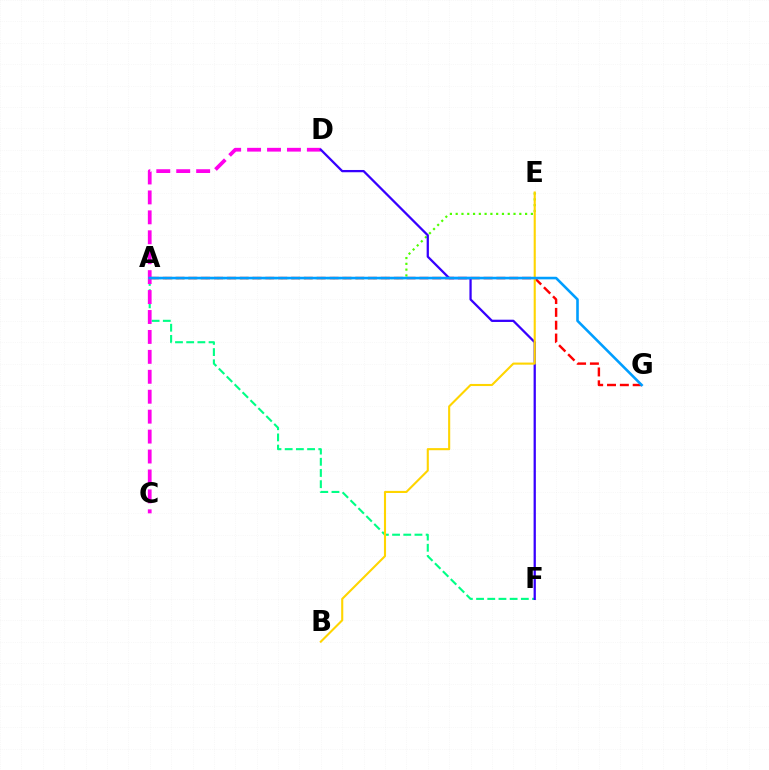{('A', 'G'): [{'color': '#ff0000', 'line_style': 'dashed', 'thickness': 1.74}, {'color': '#009eff', 'line_style': 'solid', 'thickness': 1.87}], ('A', 'F'): [{'color': '#00ff86', 'line_style': 'dashed', 'thickness': 1.52}], ('A', 'E'): [{'color': '#4fff00', 'line_style': 'dotted', 'thickness': 1.57}], ('C', 'D'): [{'color': '#ff00ed', 'line_style': 'dashed', 'thickness': 2.71}], ('D', 'F'): [{'color': '#3700ff', 'line_style': 'solid', 'thickness': 1.63}], ('B', 'E'): [{'color': '#ffd500', 'line_style': 'solid', 'thickness': 1.51}]}